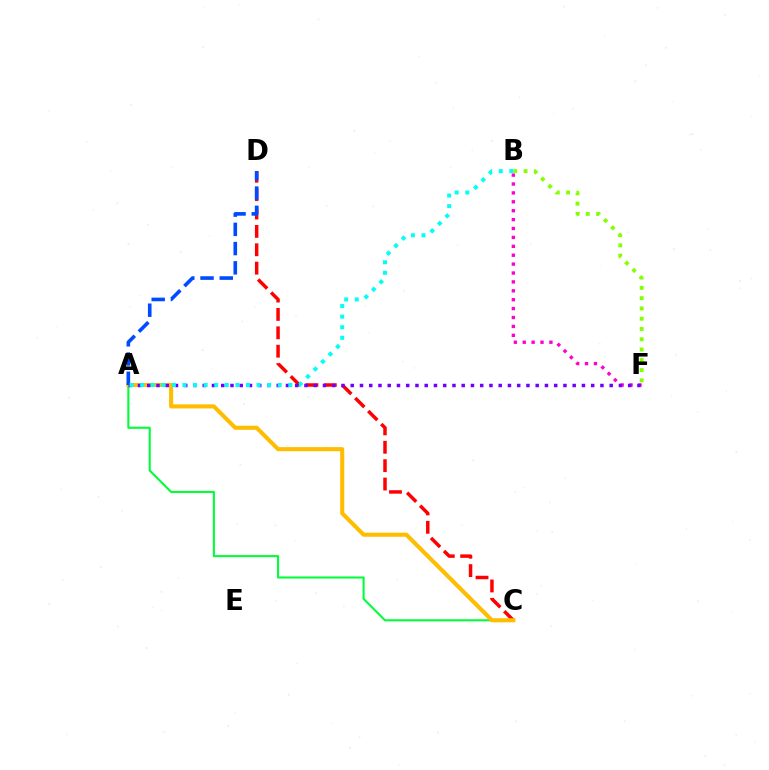{('C', 'D'): [{'color': '#ff0000', 'line_style': 'dashed', 'thickness': 2.5}], ('A', 'C'): [{'color': '#00ff39', 'line_style': 'solid', 'thickness': 1.51}, {'color': '#ffbd00', 'line_style': 'solid', 'thickness': 2.94}], ('B', 'F'): [{'color': '#ff00cf', 'line_style': 'dotted', 'thickness': 2.42}, {'color': '#84ff00', 'line_style': 'dotted', 'thickness': 2.79}], ('A', 'F'): [{'color': '#7200ff', 'line_style': 'dotted', 'thickness': 2.51}], ('A', 'D'): [{'color': '#004bff', 'line_style': 'dashed', 'thickness': 2.61}], ('A', 'B'): [{'color': '#00fff6', 'line_style': 'dotted', 'thickness': 2.87}]}